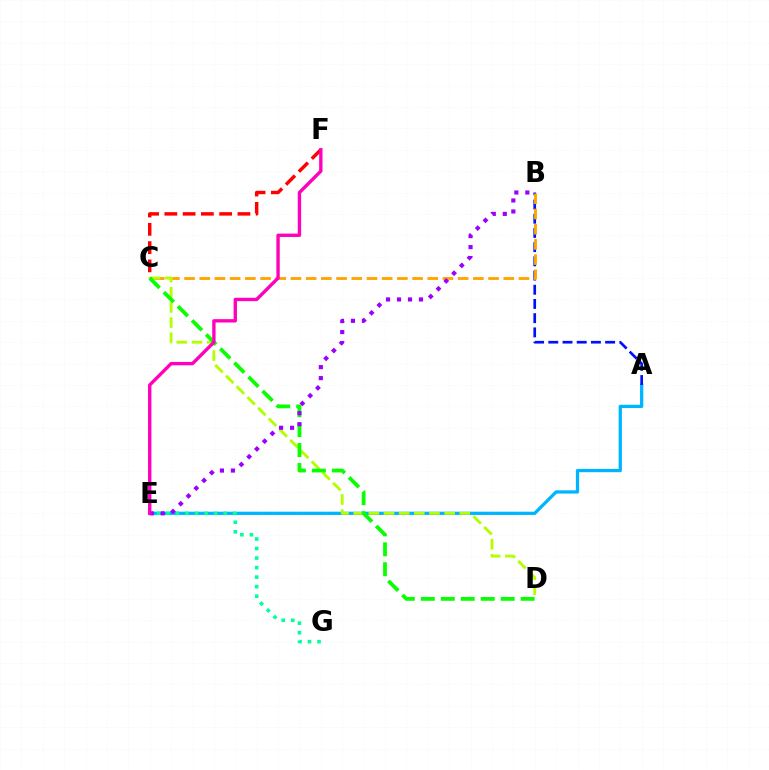{('A', 'E'): [{'color': '#00b5ff', 'line_style': 'solid', 'thickness': 2.35}], ('A', 'B'): [{'color': '#0010ff', 'line_style': 'dashed', 'thickness': 1.93}], ('B', 'C'): [{'color': '#ffa500', 'line_style': 'dashed', 'thickness': 2.07}], ('C', 'D'): [{'color': '#b3ff00', 'line_style': 'dashed', 'thickness': 2.06}, {'color': '#08ff00', 'line_style': 'dashed', 'thickness': 2.71}], ('E', 'G'): [{'color': '#00ff9d', 'line_style': 'dotted', 'thickness': 2.59}], ('C', 'F'): [{'color': '#ff0000', 'line_style': 'dashed', 'thickness': 2.48}], ('B', 'E'): [{'color': '#9b00ff', 'line_style': 'dotted', 'thickness': 2.98}], ('E', 'F'): [{'color': '#ff00bd', 'line_style': 'solid', 'thickness': 2.42}]}